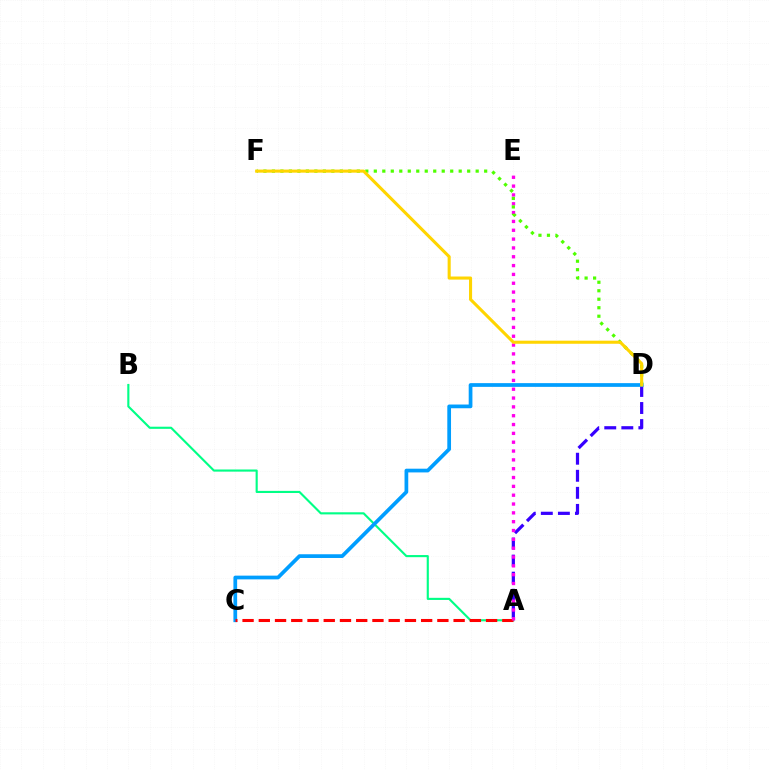{('A', 'B'): [{'color': '#00ff86', 'line_style': 'solid', 'thickness': 1.53}], ('A', 'D'): [{'color': '#3700ff', 'line_style': 'dashed', 'thickness': 2.32}], ('C', 'D'): [{'color': '#009eff', 'line_style': 'solid', 'thickness': 2.68}], ('A', 'C'): [{'color': '#ff0000', 'line_style': 'dashed', 'thickness': 2.21}], ('A', 'E'): [{'color': '#ff00ed', 'line_style': 'dotted', 'thickness': 2.4}], ('D', 'F'): [{'color': '#4fff00', 'line_style': 'dotted', 'thickness': 2.31}, {'color': '#ffd500', 'line_style': 'solid', 'thickness': 2.22}]}